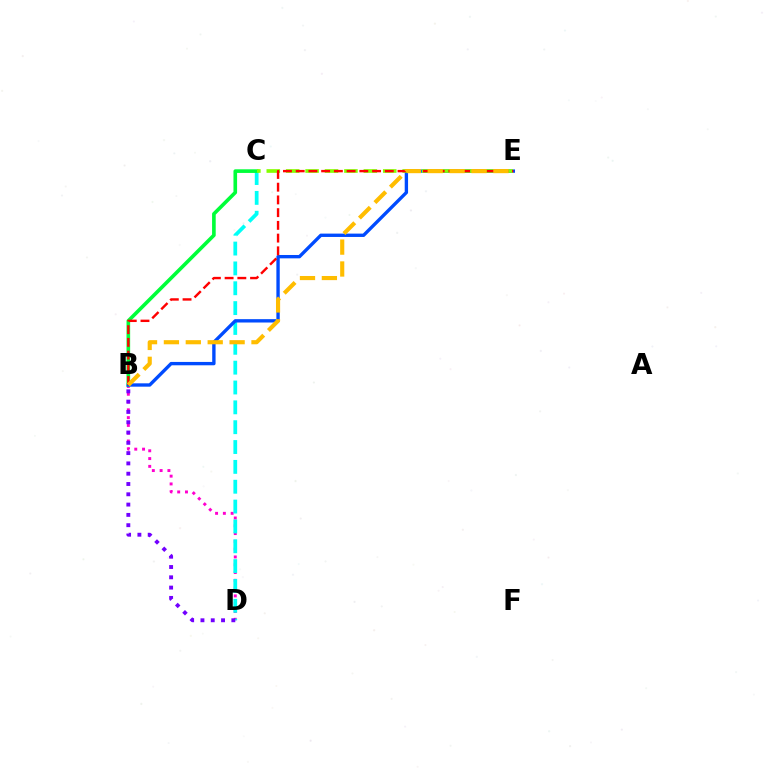{('B', 'D'): [{'color': '#ff00cf', 'line_style': 'dotted', 'thickness': 2.12}, {'color': '#7200ff', 'line_style': 'dotted', 'thickness': 2.8}], ('C', 'D'): [{'color': '#00fff6', 'line_style': 'dashed', 'thickness': 2.7}], ('B', 'C'): [{'color': '#00ff39', 'line_style': 'solid', 'thickness': 2.62}], ('B', 'E'): [{'color': '#004bff', 'line_style': 'solid', 'thickness': 2.42}, {'color': '#ff0000', 'line_style': 'dashed', 'thickness': 1.73}, {'color': '#ffbd00', 'line_style': 'dashed', 'thickness': 2.97}], ('C', 'E'): [{'color': '#84ff00', 'line_style': 'dashed', 'thickness': 2.64}]}